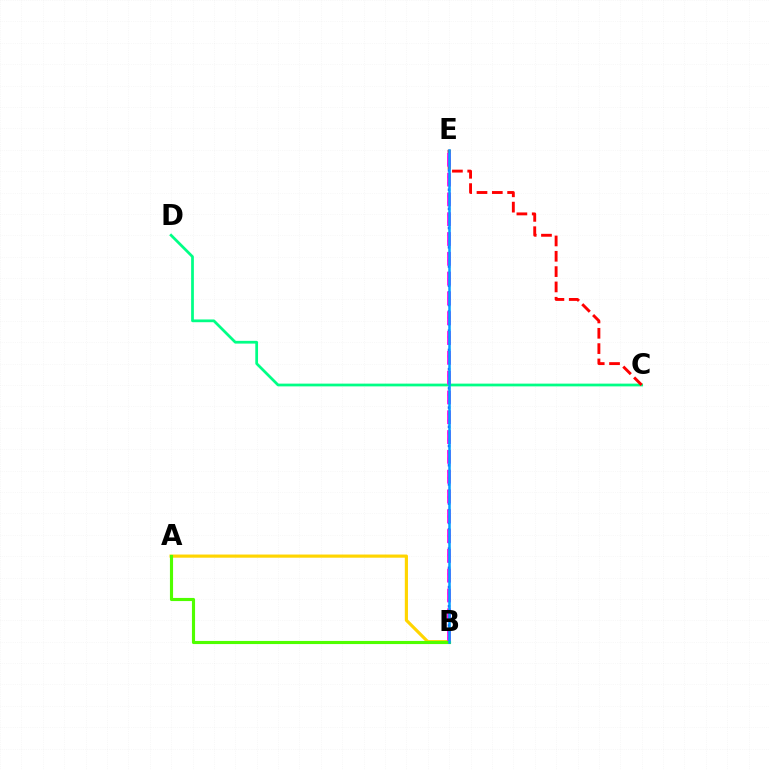{('C', 'D'): [{'color': '#00ff86', 'line_style': 'solid', 'thickness': 1.98}], ('A', 'B'): [{'color': '#ffd500', 'line_style': 'solid', 'thickness': 2.27}, {'color': '#4fff00', 'line_style': 'solid', 'thickness': 2.26}], ('B', 'E'): [{'color': '#3700ff', 'line_style': 'dotted', 'thickness': 1.74}, {'color': '#ff00ed', 'line_style': 'dashed', 'thickness': 2.69}, {'color': '#009eff', 'line_style': 'solid', 'thickness': 1.82}], ('C', 'E'): [{'color': '#ff0000', 'line_style': 'dashed', 'thickness': 2.08}]}